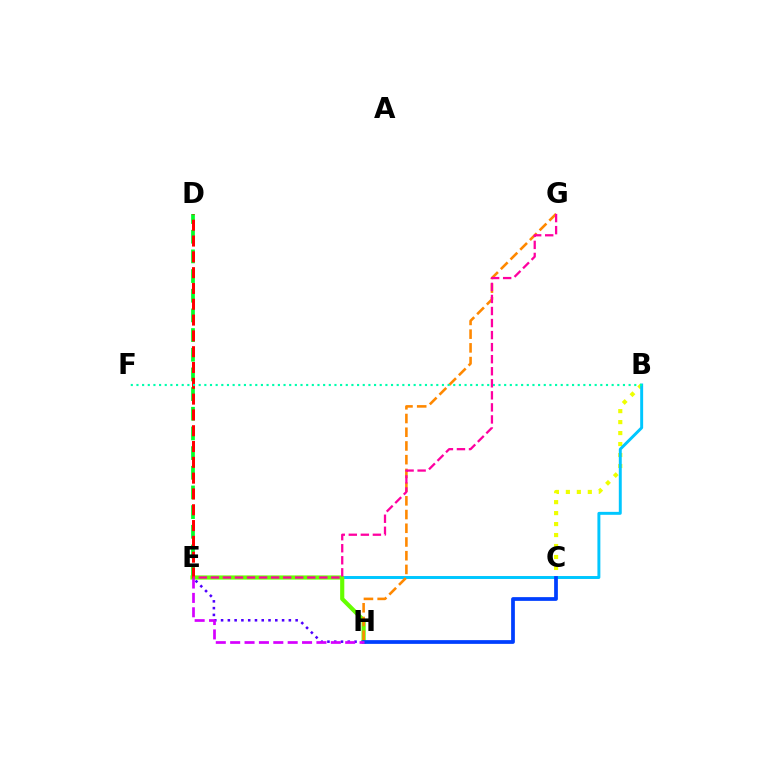{('D', 'E'): [{'color': '#00ff27', 'line_style': 'dashed', 'thickness': 2.67}, {'color': '#ff0000', 'line_style': 'dashed', 'thickness': 2.15}], ('B', 'C'): [{'color': '#eeff00', 'line_style': 'dotted', 'thickness': 2.98}], ('B', 'E'): [{'color': '#00c7ff', 'line_style': 'solid', 'thickness': 2.12}], ('E', 'H'): [{'color': '#4f00ff', 'line_style': 'dotted', 'thickness': 1.84}, {'color': '#66ff00', 'line_style': 'solid', 'thickness': 3.0}, {'color': '#d600ff', 'line_style': 'dashed', 'thickness': 1.95}], ('G', 'H'): [{'color': '#ff8800', 'line_style': 'dashed', 'thickness': 1.86}], ('B', 'F'): [{'color': '#00ffaf', 'line_style': 'dotted', 'thickness': 1.54}], ('C', 'H'): [{'color': '#003fff', 'line_style': 'solid', 'thickness': 2.69}], ('E', 'G'): [{'color': '#ff00a0', 'line_style': 'dashed', 'thickness': 1.64}]}